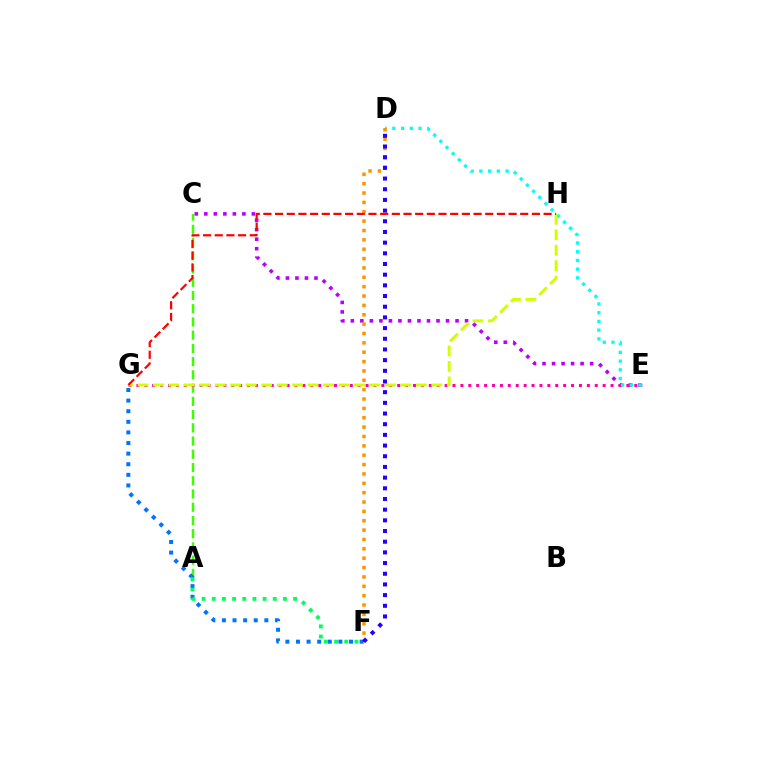{('A', 'C'): [{'color': '#3dff00', 'line_style': 'dashed', 'thickness': 1.8}], ('C', 'E'): [{'color': '#b900ff', 'line_style': 'dotted', 'thickness': 2.59}], ('E', 'G'): [{'color': '#ff00ac', 'line_style': 'dotted', 'thickness': 2.15}], ('D', 'E'): [{'color': '#00fff6', 'line_style': 'dotted', 'thickness': 2.37}], ('D', 'F'): [{'color': '#ff9400', 'line_style': 'dotted', 'thickness': 2.54}, {'color': '#2500ff', 'line_style': 'dotted', 'thickness': 2.9}], ('F', 'G'): [{'color': '#0074ff', 'line_style': 'dotted', 'thickness': 2.88}], ('G', 'H'): [{'color': '#d1ff00', 'line_style': 'dashed', 'thickness': 2.1}, {'color': '#ff0000', 'line_style': 'dashed', 'thickness': 1.59}], ('A', 'F'): [{'color': '#00ff5c', 'line_style': 'dotted', 'thickness': 2.76}]}